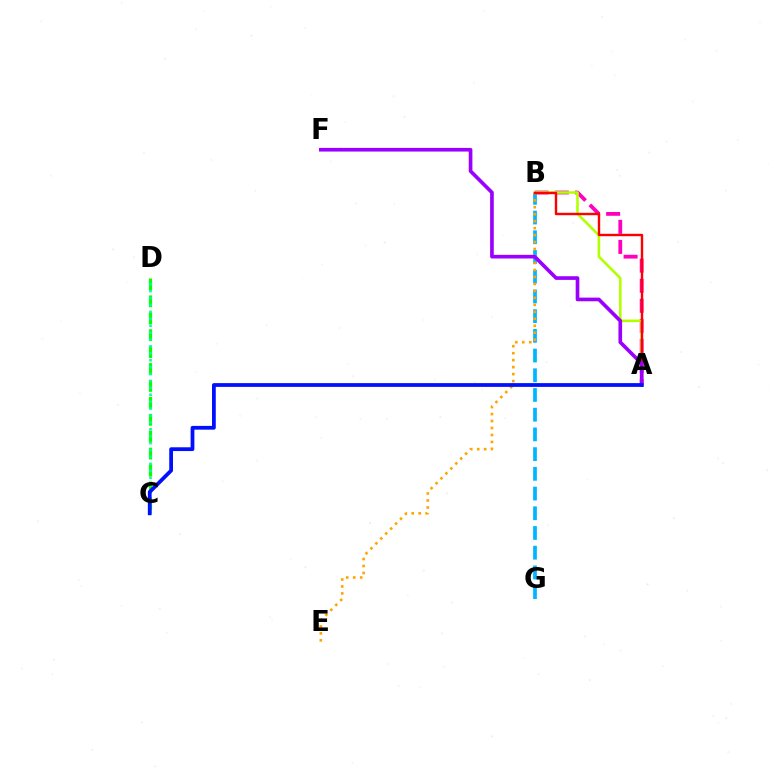{('A', 'B'): [{'color': '#ff00bd', 'line_style': 'dashed', 'thickness': 2.73}, {'color': '#b3ff00', 'line_style': 'solid', 'thickness': 1.87}, {'color': '#ff0000', 'line_style': 'solid', 'thickness': 1.73}], ('B', 'G'): [{'color': '#00b5ff', 'line_style': 'dashed', 'thickness': 2.68}], ('B', 'E'): [{'color': '#ffa500', 'line_style': 'dotted', 'thickness': 1.89}], ('A', 'F'): [{'color': '#9b00ff', 'line_style': 'solid', 'thickness': 2.63}], ('C', 'D'): [{'color': '#08ff00', 'line_style': 'dashed', 'thickness': 2.3}, {'color': '#00ff9d', 'line_style': 'dotted', 'thickness': 1.88}], ('A', 'C'): [{'color': '#0010ff', 'line_style': 'solid', 'thickness': 2.71}]}